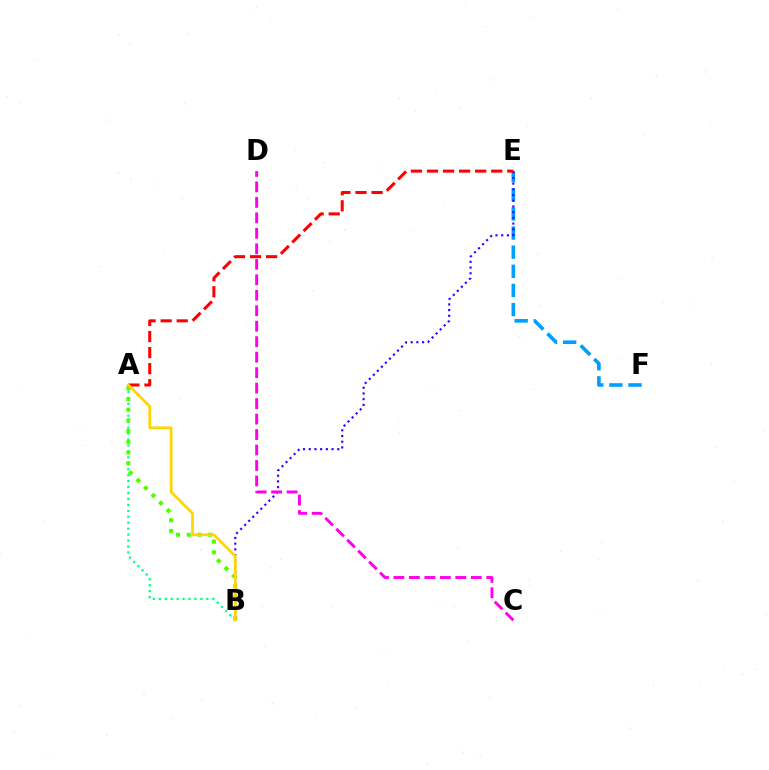{('A', 'B'): [{'color': '#00ff86', 'line_style': 'dotted', 'thickness': 1.61}, {'color': '#4fff00', 'line_style': 'dotted', 'thickness': 2.9}, {'color': '#ffd500', 'line_style': 'solid', 'thickness': 1.94}], ('E', 'F'): [{'color': '#009eff', 'line_style': 'dashed', 'thickness': 2.6}], ('B', 'E'): [{'color': '#3700ff', 'line_style': 'dotted', 'thickness': 1.55}], ('A', 'E'): [{'color': '#ff0000', 'line_style': 'dashed', 'thickness': 2.18}], ('C', 'D'): [{'color': '#ff00ed', 'line_style': 'dashed', 'thickness': 2.1}]}